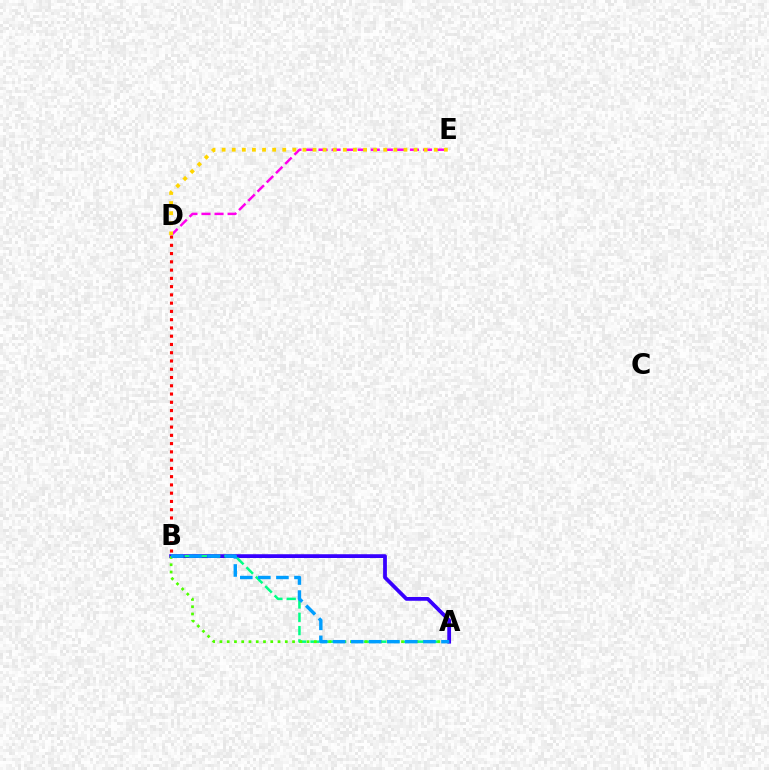{('B', 'D'): [{'color': '#ff0000', 'line_style': 'dotted', 'thickness': 2.24}], ('D', 'E'): [{'color': '#ff00ed', 'line_style': 'dashed', 'thickness': 1.77}, {'color': '#ffd500', 'line_style': 'dotted', 'thickness': 2.74}], ('A', 'B'): [{'color': '#3700ff', 'line_style': 'solid', 'thickness': 2.72}, {'color': '#00ff86', 'line_style': 'dashed', 'thickness': 1.81}, {'color': '#4fff00', 'line_style': 'dotted', 'thickness': 1.97}, {'color': '#009eff', 'line_style': 'dashed', 'thickness': 2.45}]}